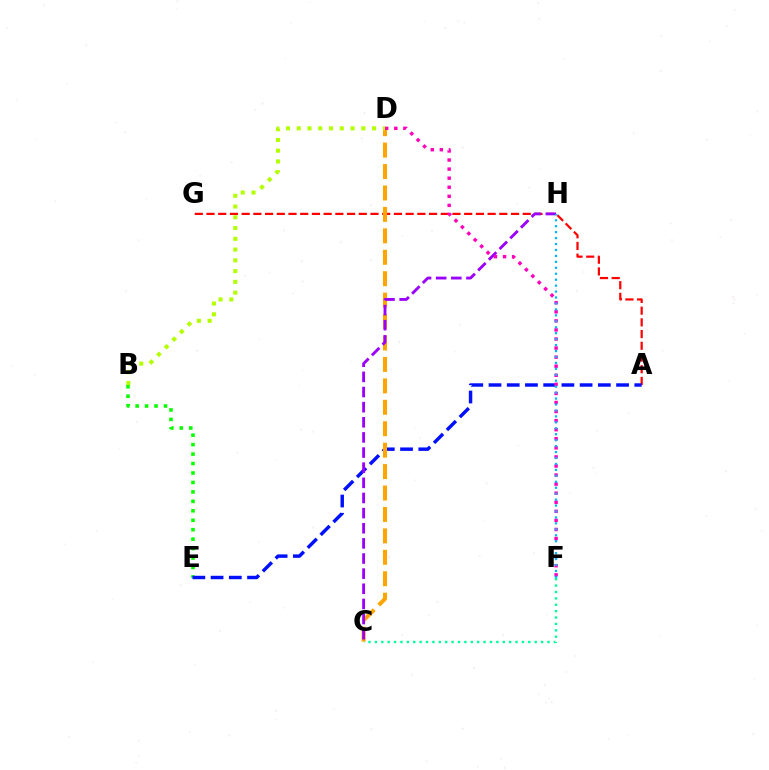{('A', 'G'): [{'color': '#ff0000', 'line_style': 'dashed', 'thickness': 1.59}], ('B', 'E'): [{'color': '#08ff00', 'line_style': 'dotted', 'thickness': 2.57}], ('A', 'E'): [{'color': '#0010ff', 'line_style': 'dashed', 'thickness': 2.48}], ('C', 'D'): [{'color': '#ffa500', 'line_style': 'dashed', 'thickness': 2.91}], ('B', 'D'): [{'color': '#b3ff00', 'line_style': 'dotted', 'thickness': 2.92}], ('C', 'H'): [{'color': '#9b00ff', 'line_style': 'dashed', 'thickness': 2.06}], ('D', 'F'): [{'color': '#ff00bd', 'line_style': 'dotted', 'thickness': 2.46}], ('F', 'H'): [{'color': '#00b5ff', 'line_style': 'dotted', 'thickness': 1.61}], ('C', 'F'): [{'color': '#00ff9d', 'line_style': 'dotted', 'thickness': 1.74}]}